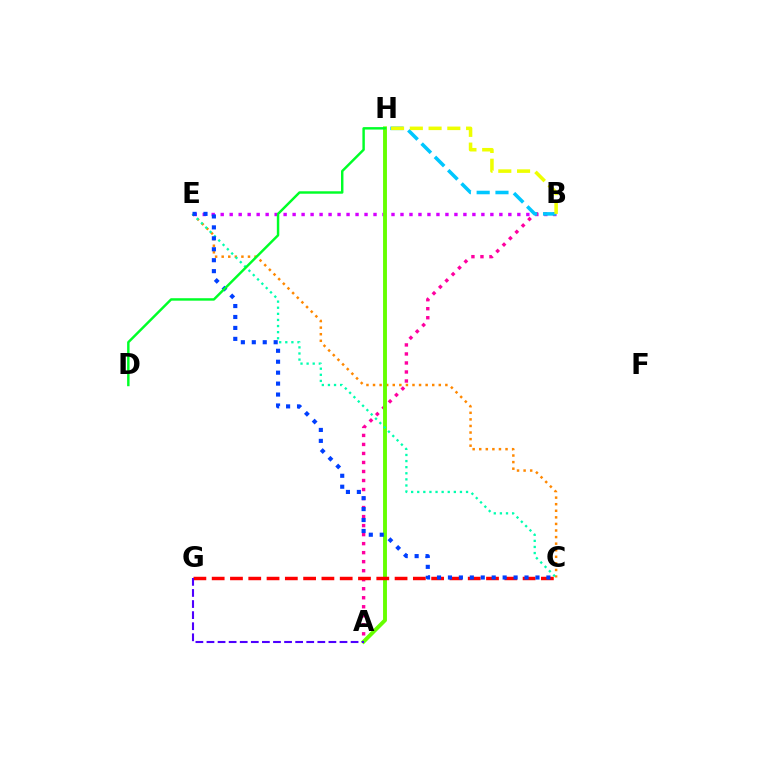{('C', 'E'): [{'color': '#ff8800', 'line_style': 'dotted', 'thickness': 1.79}, {'color': '#00ffaf', 'line_style': 'dotted', 'thickness': 1.66}, {'color': '#003fff', 'line_style': 'dotted', 'thickness': 2.97}], ('B', 'E'): [{'color': '#d600ff', 'line_style': 'dotted', 'thickness': 2.44}], ('A', 'B'): [{'color': '#ff00a0', 'line_style': 'dotted', 'thickness': 2.45}], ('A', 'H'): [{'color': '#66ff00', 'line_style': 'solid', 'thickness': 2.8}], ('C', 'G'): [{'color': '#ff0000', 'line_style': 'dashed', 'thickness': 2.48}], ('A', 'G'): [{'color': '#4f00ff', 'line_style': 'dashed', 'thickness': 1.51}], ('B', 'H'): [{'color': '#00c7ff', 'line_style': 'dashed', 'thickness': 2.56}, {'color': '#eeff00', 'line_style': 'dashed', 'thickness': 2.55}], ('D', 'H'): [{'color': '#00ff27', 'line_style': 'solid', 'thickness': 1.76}]}